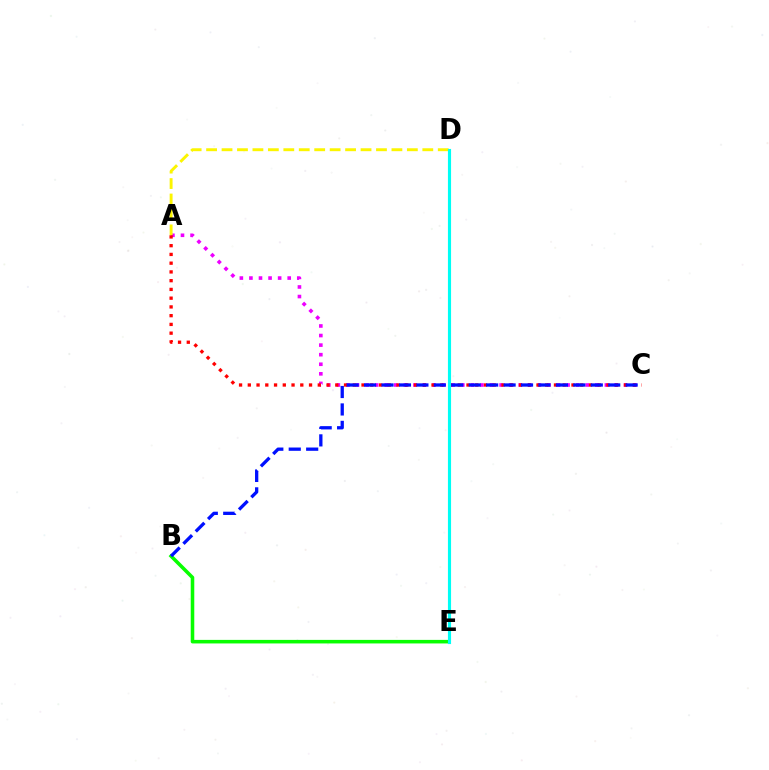{('B', 'E'): [{'color': '#08ff00', 'line_style': 'solid', 'thickness': 2.56}], ('A', 'C'): [{'color': '#ee00ff', 'line_style': 'dotted', 'thickness': 2.6}, {'color': '#ff0000', 'line_style': 'dotted', 'thickness': 2.38}], ('A', 'D'): [{'color': '#fcf500', 'line_style': 'dashed', 'thickness': 2.1}], ('D', 'E'): [{'color': '#00fff6', 'line_style': 'solid', 'thickness': 2.26}], ('B', 'C'): [{'color': '#0010ff', 'line_style': 'dashed', 'thickness': 2.37}]}